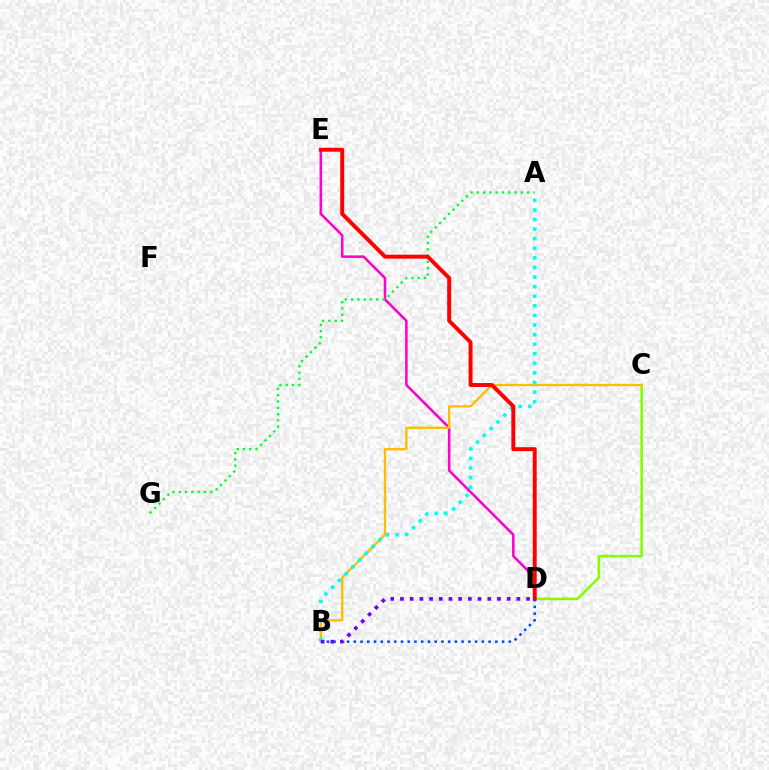{('D', 'E'): [{'color': '#ff00cf', 'line_style': 'solid', 'thickness': 1.84}, {'color': '#ff0000', 'line_style': 'solid', 'thickness': 2.84}], ('A', 'G'): [{'color': '#00ff39', 'line_style': 'dotted', 'thickness': 1.71}], ('C', 'D'): [{'color': '#84ff00', 'line_style': 'solid', 'thickness': 1.89}], ('B', 'C'): [{'color': '#ffbd00', 'line_style': 'solid', 'thickness': 1.69}], ('A', 'B'): [{'color': '#00fff6', 'line_style': 'dotted', 'thickness': 2.6}], ('B', 'D'): [{'color': '#004bff', 'line_style': 'dotted', 'thickness': 1.83}, {'color': '#7200ff', 'line_style': 'dotted', 'thickness': 2.64}]}